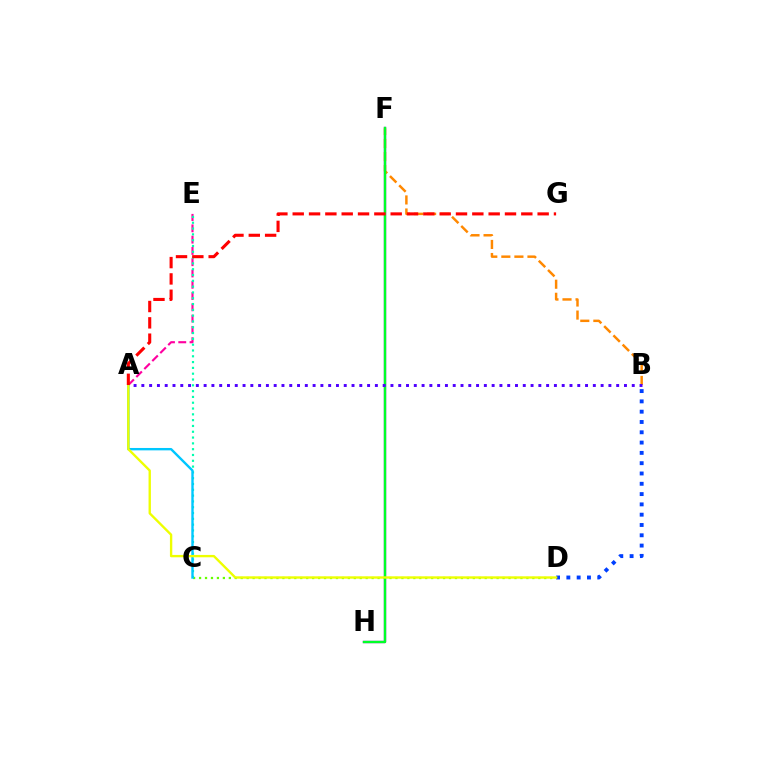{('C', 'D'): [{'color': '#66ff00', 'line_style': 'dotted', 'thickness': 1.62}], ('A', 'E'): [{'color': '#ff00a0', 'line_style': 'dashed', 'thickness': 1.53}], ('F', 'H'): [{'color': '#d600ff', 'line_style': 'solid', 'thickness': 1.69}, {'color': '#00ff27', 'line_style': 'solid', 'thickness': 1.72}], ('B', 'F'): [{'color': '#ff8800', 'line_style': 'dashed', 'thickness': 1.77}], ('B', 'D'): [{'color': '#003fff', 'line_style': 'dotted', 'thickness': 2.8}], ('C', 'E'): [{'color': '#00ffaf', 'line_style': 'dotted', 'thickness': 1.58}], ('A', 'C'): [{'color': '#00c7ff', 'line_style': 'solid', 'thickness': 1.72}], ('A', 'B'): [{'color': '#4f00ff', 'line_style': 'dotted', 'thickness': 2.11}], ('A', 'D'): [{'color': '#eeff00', 'line_style': 'solid', 'thickness': 1.7}], ('A', 'G'): [{'color': '#ff0000', 'line_style': 'dashed', 'thickness': 2.22}]}